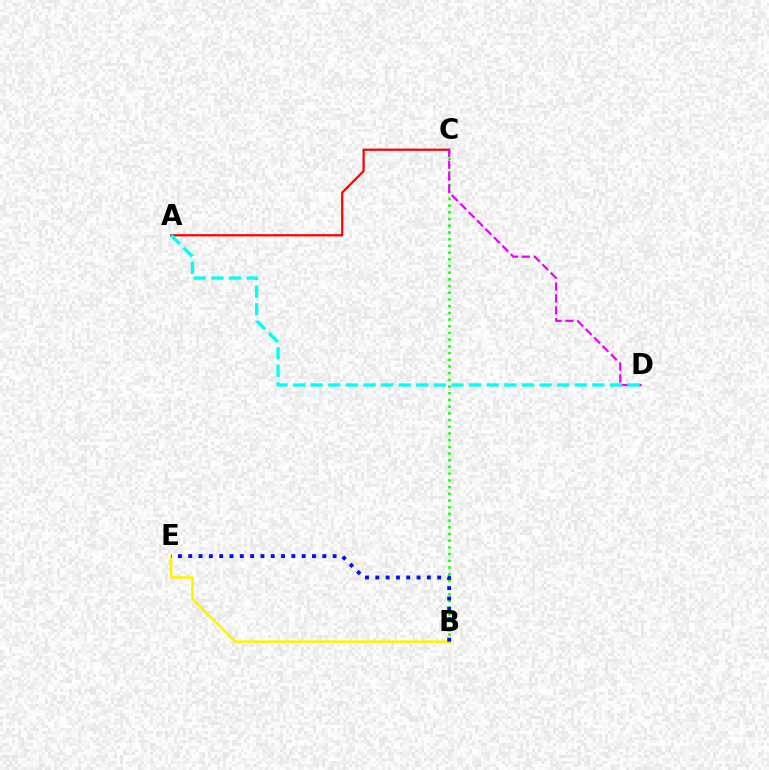{('B', 'C'): [{'color': '#08ff00', 'line_style': 'dotted', 'thickness': 1.82}], ('A', 'C'): [{'color': '#ff0000', 'line_style': 'solid', 'thickness': 1.6}], ('C', 'D'): [{'color': '#ee00ff', 'line_style': 'dashed', 'thickness': 1.62}], ('B', 'E'): [{'color': '#fcf500', 'line_style': 'solid', 'thickness': 1.82}, {'color': '#0010ff', 'line_style': 'dotted', 'thickness': 2.8}], ('A', 'D'): [{'color': '#00fff6', 'line_style': 'dashed', 'thickness': 2.39}]}